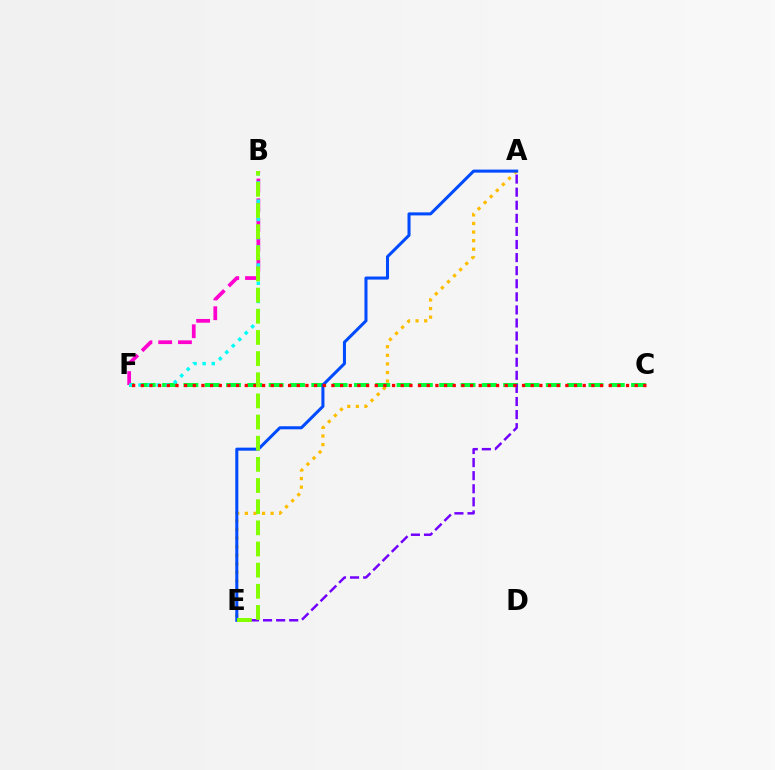{('C', 'F'): [{'color': '#00ff39', 'line_style': 'dashed', 'thickness': 2.9}, {'color': '#ff0000', 'line_style': 'dotted', 'thickness': 2.35}], ('A', 'E'): [{'color': '#7200ff', 'line_style': 'dashed', 'thickness': 1.78}, {'color': '#ffbd00', 'line_style': 'dotted', 'thickness': 2.33}, {'color': '#004bff', 'line_style': 'solid', 'thickness': 2.19}], ('B', 'F'): [{'color': '#ff00cf', 'line_style': 'dashed', 'thickness': 2.69}, {'color': '#00fff6', 'line_style': 'dotted', 'thickness': 2.48}], ('B', 'E'): [{'color': '#84ff00', 'line_style': 'dashed', 'thickness': 2.87}]}